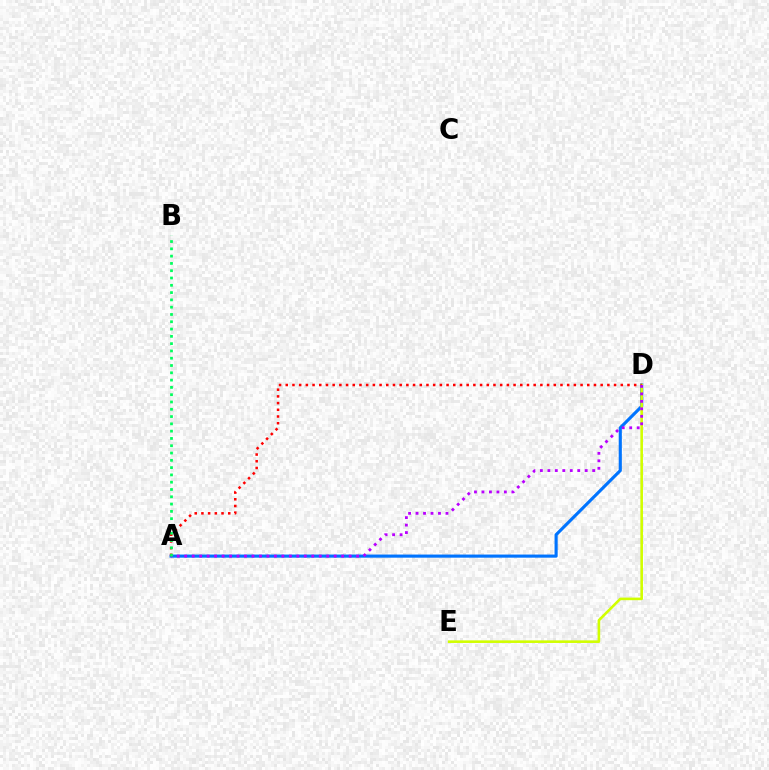{('A', 'D'): [{'color': '#0074ff', 'line_style': 'solid', 'thickness': 2.25}, {'color': '#ff0000', 'line_style': 'dotted', 'thickness': 1.82}, {'color': '#b900ff', 'line_style': 'dotted', 'thickness': 2.03}], ('D', 'E'): [{'color': '#d1ff00', 'line_style': 'solid', 'thickness': 1.88}], ('A', 'B'): [{'color': '#00ff5c', 'line_style': 'dotted', 'thickness': 1.98}]}